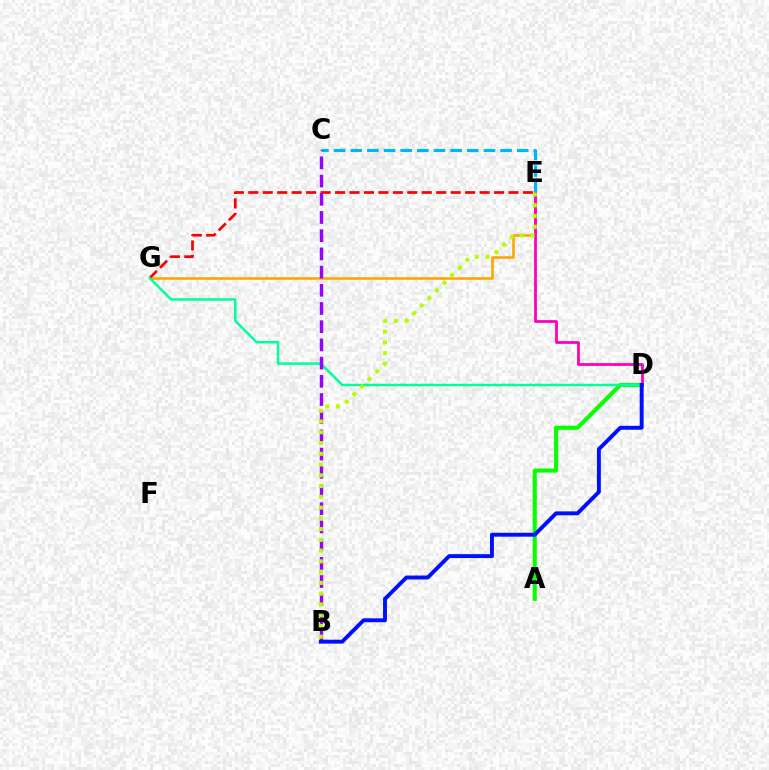{('E', 'G'): [{'color': '#ffa500', 'line_style': 'solid', 'thickness': 1.86}, {'color': '#ff0000', 'line_style': 'dashed', 'thickness': 1.96}], ('C', 'E'): [{'color': '#00b5ff', 'line_style': 'dashed', 'thickness': 2.26}], ('A', 'D'): [{'color': '#08ff00', 'line_style': 'solid', 'thickness': 2.93}], ('D', 'G'): [{'color': '#00ff9d', 'line_style': 'solid', 'thickness': 1.8}], ('D', 'E'): [{'color': '#ff00bd', 'line_style': 'solid', 'thickness': 2.01}], ('B', 'C'): [{'color': '#9b00ff', 'line_style': 'dashed', 'thickness': 2.47}], ('B', 'D'): [{'color': '#0010ff', 'line_style': 'solid', 'thickness': 2.82}], ('B', 'E'): [{'color': '#b3ff00', 'line_style': 'dotted', 'thickness': 2.92}]}